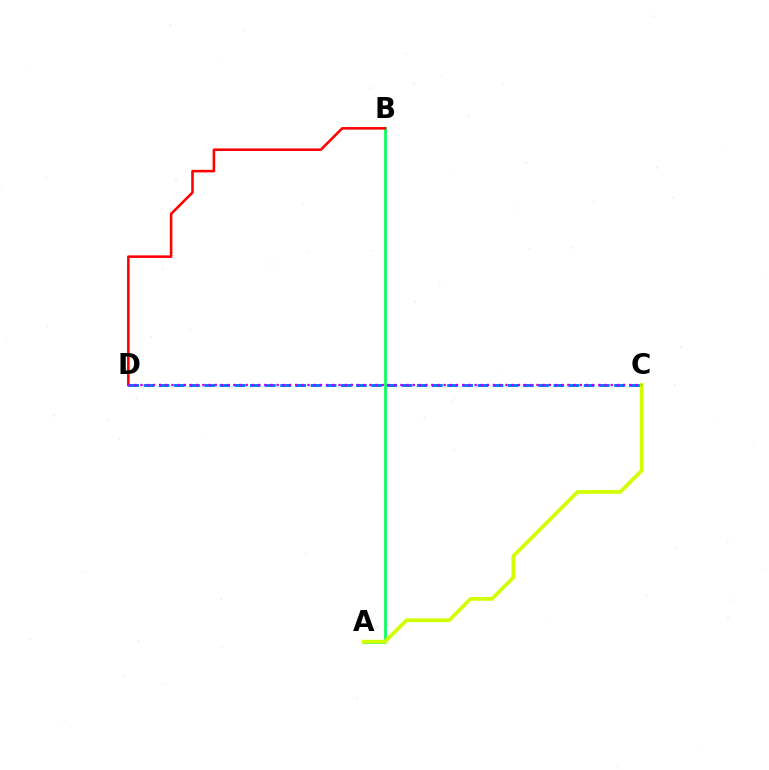{('C', 'D'): [{'color': '#0074ff', 'line_style': 'dashed', 'thickness': 2.06}, {'color': '#b900ff', 'line_style': 'dotted', 'thickness': 1.68}], ('A', 'B'): [{'color': '#00ff5c', 'line_style': 'solid', 'thickness': 1.93}], ('B', 'D'): [{'color': '#ff0000', 'line_style': 'solid', 'thickness': 1.85}], ('A', 'C'): [{'color': '#d1ff00', 'line_style': 'solid', 'thickness': 2.68}]}